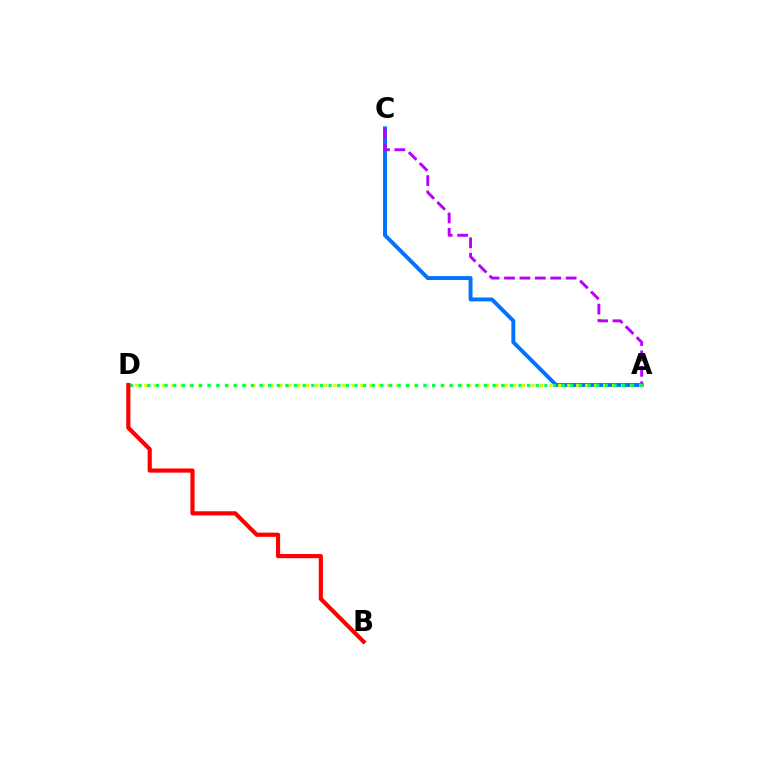{('A', 'C'): [{'color': '#0074ff', 'line_style': 'solid', 'thickness': 2.83}, {'color': '#b900ff', 'line_style': 'dashed', 'thickness': 2.09}], ('A', 'D'): [{'color': '#d1ff00', 'line_style': 'dotted', 'thickness': 2.44}, {'color': '#00ff5c', 'line_style': 'dotted', 'thickness': 2.35}], ('B', 'D'): [{'color': '#ff0000', 'line_style': 'solid', 'thickness': 2.99}]}